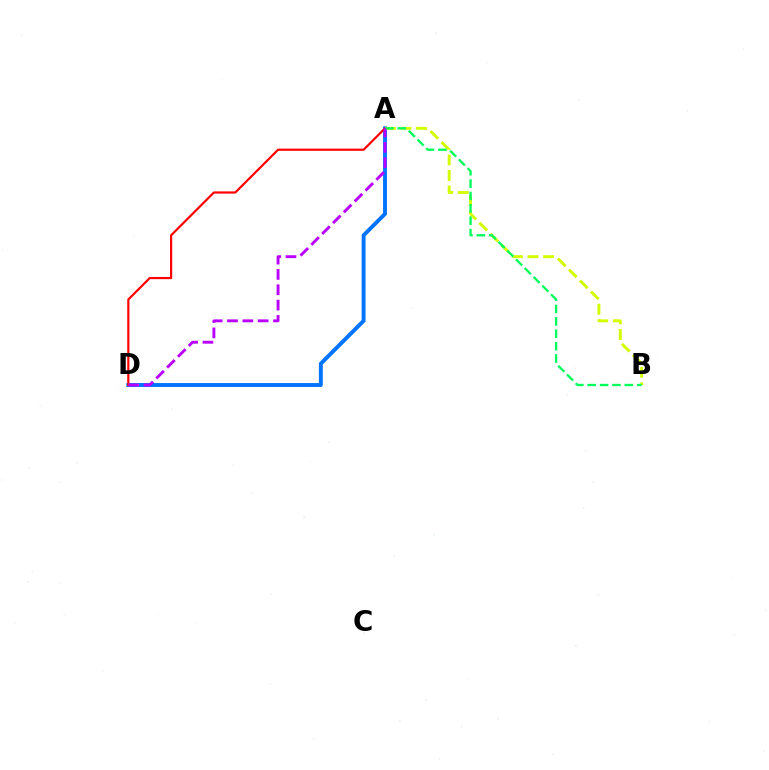{('A', 'D'): [{'color': '#0074ff', 'line_style': 'solid', 'thickness': 2.81}, {'color': '#ff0000', 'line_style': 'solid', 'thickness': 1.58}, {'color': '#b900ff', 'line_style': 'dashed', 'thickness': 2.08}], ('A', 'B'): [{'color': '#d1ff00', 'line_style': 'dashed', 'thickness': 2.11}, {'color': '#00ff5c', 'line_style': 'dashed', 'thickness': 1.68}]}